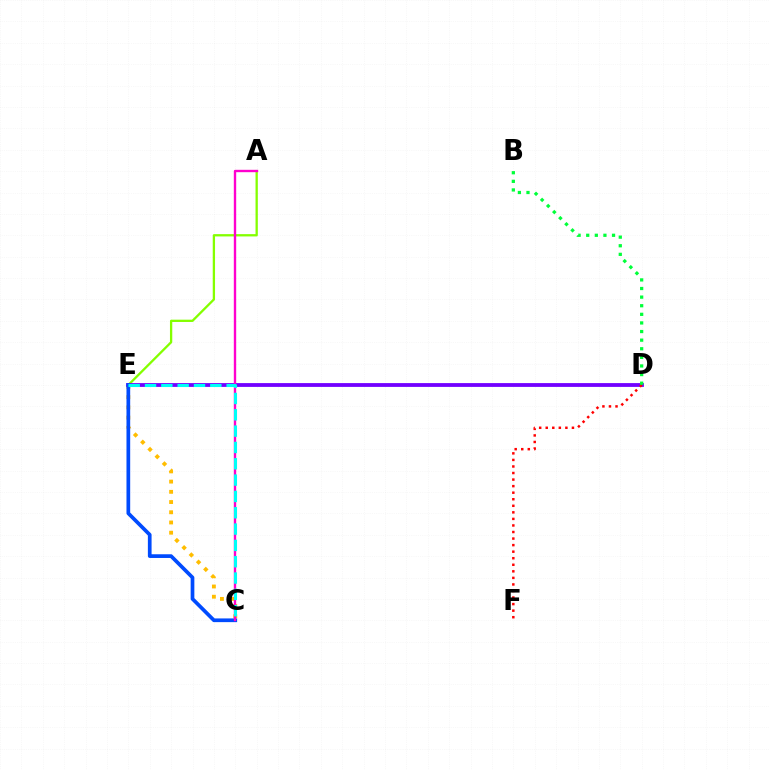{('C', 'E'): [{'color': '#ffbd00', 'line_style': 'dotted', 'thickness': 2.78}, {'color': '#004bff', 'line_style': 'solid', 'thickness': 2.67}, {'color': '#00fff6', 'line_style': 'dashed', 'thickness': 2.22}], ('A', 'E'): [{'color': '#84ff00', 'line_style': 'solid', 'thickness': 1.65}], ('D', 'E'): [{'color': '#7200ff', 'line_style': 'solid', 'thickness': 2.74}], ('D', 'F'): [{'color': '#ff0000', 'line_style': 'dotted', 'thickness': 1.78}], ('B', 'D'): [{'color': '#00ff39', 'line_style': 'dotted', 'thickness': 2.34}], ('A', 'C'): [{'color': '#ff00cf', 'line_style': 'solid', 'thickness': 1.71}]}